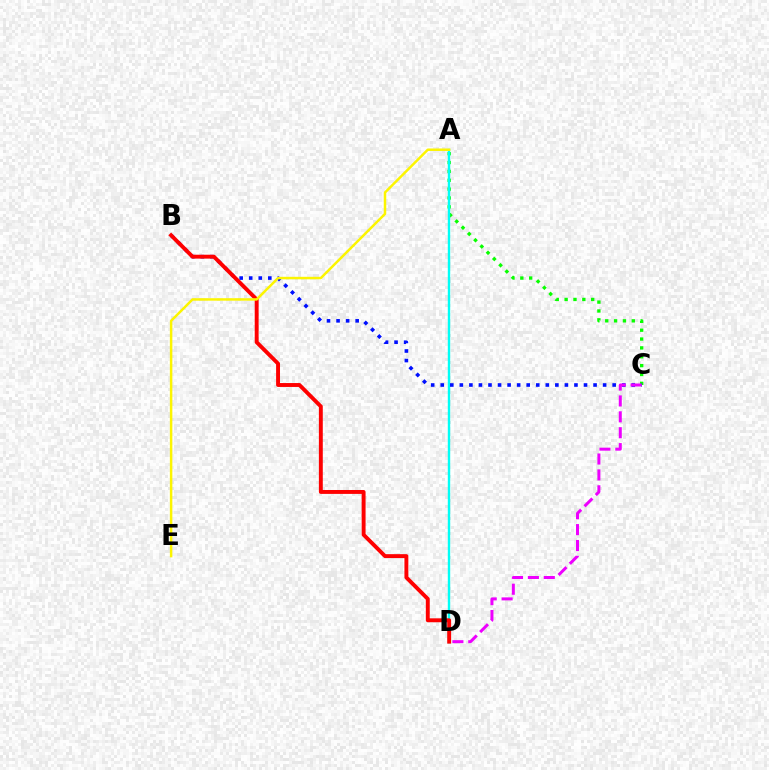{('A', 'C'): [{'color': '#08ff00', 'line_style': 'dotted', 'thickness': 2.41}], ('A', 'D'): [{'color': '#00fff6', 'line_style': 'solid', 'thickness': 1.73}], ('B', 'C'): [{'color': '#0010ff', 'line_style': 'dotted', 'thickness': 2.6}], ('C', 'D'): [{'color': '#ee00ff', 'line_style': 'dashed', 'thickness': 2.16}], ('B', 'D'): [{'color': '#ff0000', 'line_style': 'solid', 'thickness': 2.81}], ('A', 'E'): [{'color': '#fcf500', 'line_style': 'solid', 'thickness': 1.79}]}